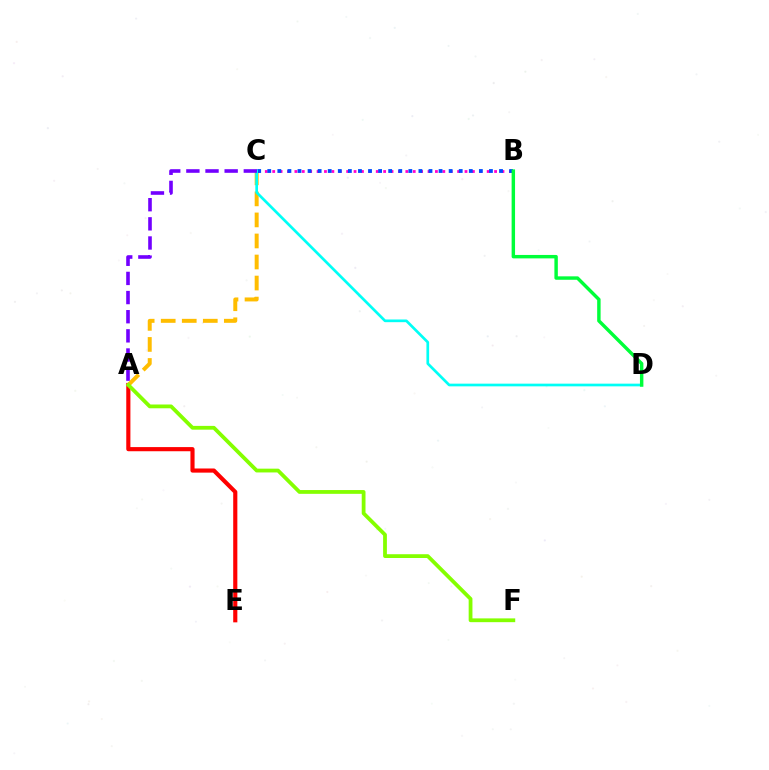{('A', 'E'): [{'color': '#ff0000', 'line_style': 'solid', 'thickness': 2.98}], ('A', 'C'): [{'color': '#ffbd00', 'line_style': 'dashed', 'thickness': 2.86}, {'color': '#7200ff', 'line_style': 'dashed', 'thickness': 2.6}], ('B', 'C'): [{'color': '#ff00cf', 'line_style': 'dotted', 'thickness': 2.01}, {'color': '#004bff', 'line_style': 'dotted', 'thickness': 2.74}], ('A', 'F'): [{'color': '#84ff00', 'line_style': 'solid', 'thickness': 2.72}], ('C', 'D'): [{'color': '#00fff6', 'line_style': 'solid', 'thickness': 1.93}], ('B', 'D'): [{'color': '#00ff39', 'line_style': 'solid', 'thickness': 2.47}]}